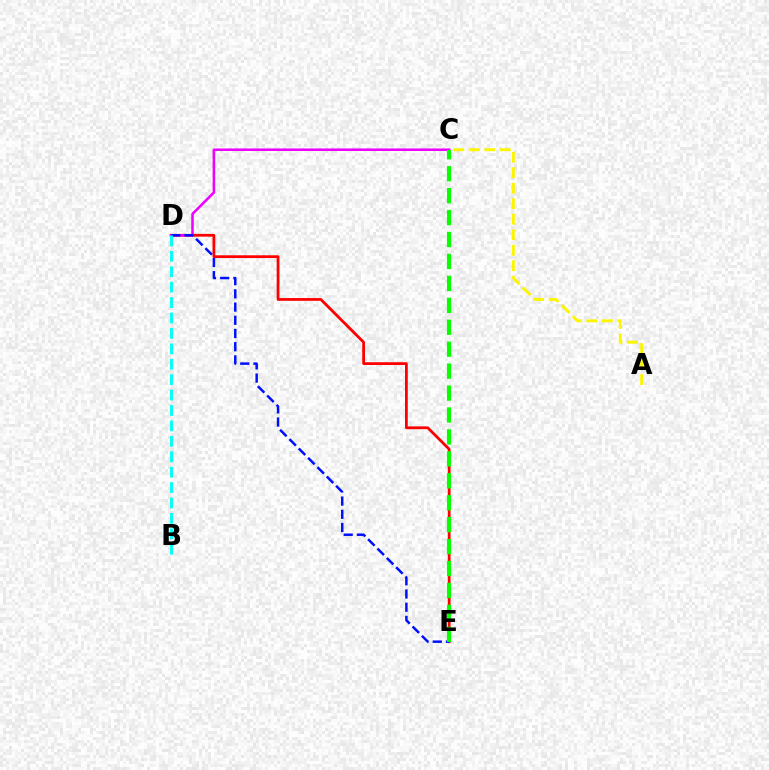{('D', 'E'): [{'color': '#ff0000', 'line_style': 'solid', 'thickness': 1.99}, {'color': '#0010ff', 'line_style': 'dashed', 'thickness': 1.79}], ('C', 'D'): [{'color': '#ee00ff', 'line_style': 'solid', 'thickness': 1.83}], ('A', 'C'): [{'color': '#fcf500', 'line_style': 'dashed', 'thickness': 2.11}], ('B', 'D'): [{'color': '#00fff6', 'line_style': 'dashed', 'thickness': 2.09}], ('C', 'E'): [{'color': '#08ff00', 'line_style': 'dashed', 'thickness': 2.98}]}